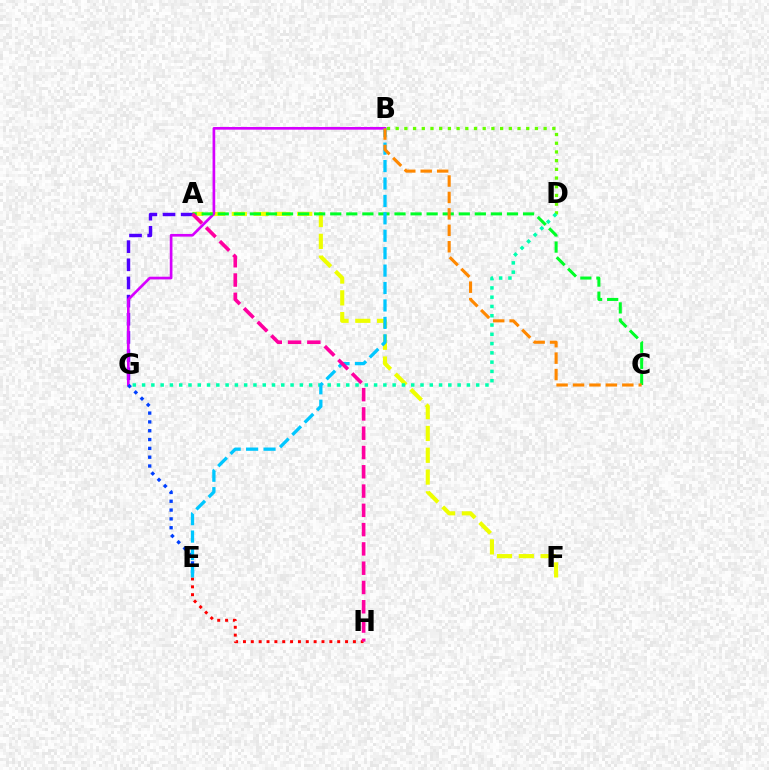{('A', 'F'): [{'color': '#eeff00', 'line_style': 'dashed', 'thickness': 2.96}], ('E', 'H'): [{'color': '#ff0000', 'line_style': 'dotted', 'thickness': 2.13}], ('B', 'D'): [{'color': '#66ff00', 'line_style': 'dotted', 'thickness': 2.36}], ('A', 'G'): [{'color': '#4f00ff', 'line_style': 'dashed', 'thickness': 2.47}], ('B', 'G'): [{'color': '#d600ff', 'line_style': 'solid', 'thickness': 1.92}], ('E', 'G'): [{'color': '#003fff', 'line_style': 'dotted', 'thickness': 2.4}], ('D', 'G'): [{'color': '#00ffaf', 'line_style': 'dotted', 'thickness': 2.52}], ('A', 'C'): [{'color': '#00ff27', 'line_style': 'dashed', 'thickness': 2.18}], ('B', 'E'): [{'color': '#00c7ff', 'line_style': 'dashed', 'thickness': 2.37}], ('A', 'H'): [{'color': '#ff00a0', 'line_style': 'dashed', 'thickness': 2.62}], ('B', 'C'): [{'color': '#ff8800', 'line_style': 'dashed', 'thickness': 2.23}]}